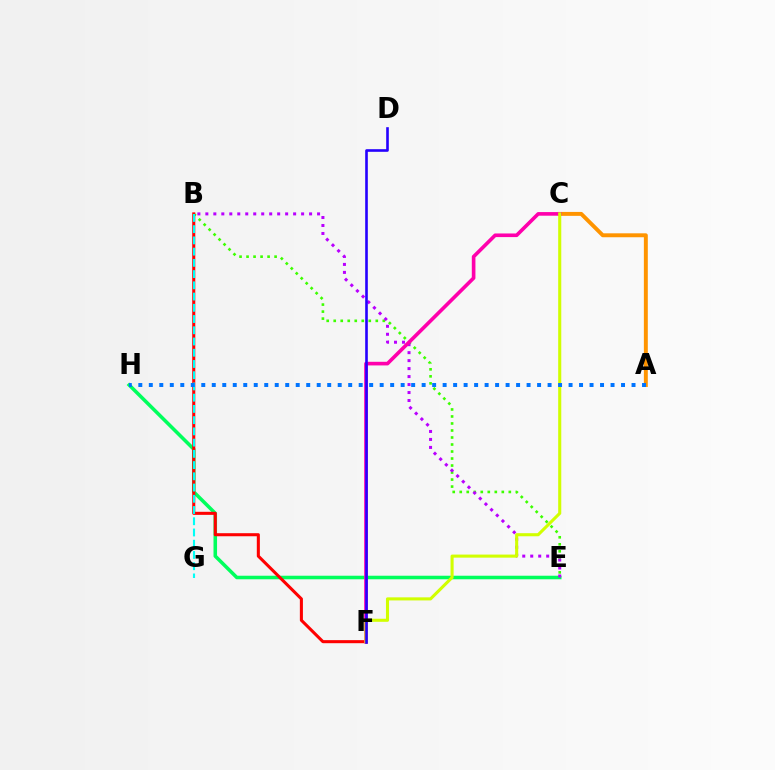{('E', 'H'): [{'color': '#00ff5c', 'line_style': 'solid', 'thickness': 2.55}], ('B', 'E'): [{'color': '#3dff00', 'line_style': 'dotted', 'thickness': 1.9}, {'color': '#b900ff', 'line_style': 'dotted', 'thickness': 2.17}], ('A', 'C'): [{'color': '#ff9400', 'line_style': 'solid', 'thickness': 2.83}], ('B', 'F'): [{'color': '#ff0000', 'line_style': 'solid', 'thickness': 2.2}], ('B', 'G'): [{'color': '#00fff6', 'line_style': 'dashed', 'thickness': 1.53}], ('C', 'F'): [{'color': '#ff00ac', 'line_style': 'solid', 'thickness': 2.61}, {'color': '#d1ff00', 'line_style': 'solid', 'thickness': 2.21}], ('D', 'F'): [{'color': '#2500ff', 'line_style': 'solid', 'thickness': 1.88}], ('A', 'H'): [{'color': '#0074ff', 'line_style': 'dotted', 'thickness': 2.85}]}